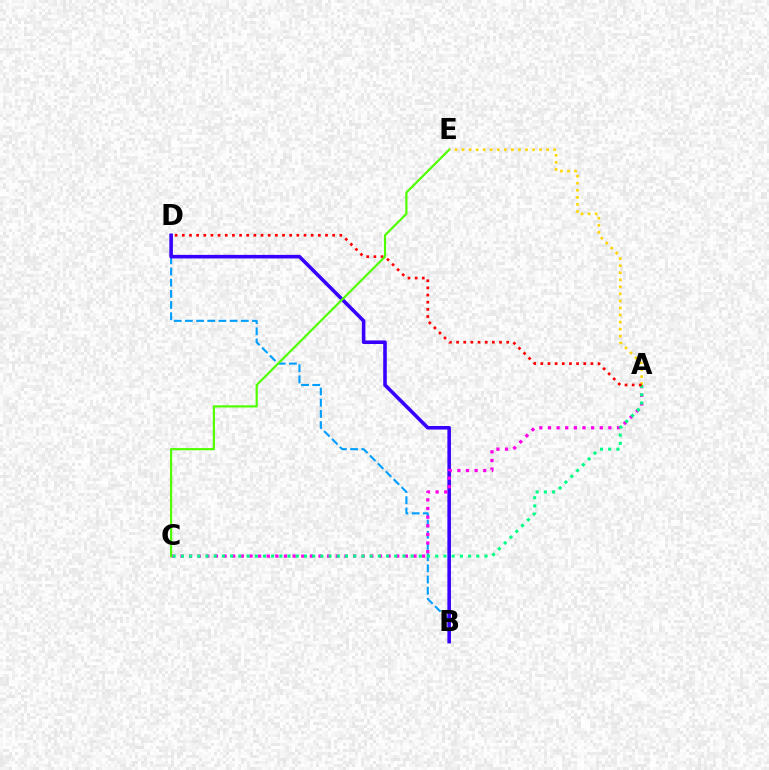{('B', 'D'): [{'color': '#009eff', 'line_style': 'dashed', 'thickness': 1.52}, {'color': '#3700ff', 'line_style': 'solid', 'thickness': 2.57}], ('A', 'E'): [{'color': '#ffd500', 'line_style': 'dotted', 'thickness': 1.91}], ('A', 'C'): [{'color': '#ff00ed', 'line_style': 'dotted', 'thickness': 2.34}, {'color': '#00ff86', 'line_style': 'dotted', 'thickness': 2.23}], ('A', 'D'): [{'color': '#ff0000', 'line_style': 'dotted', 'thickness': 1.95}], ('C', 'E'): [{'color': '#4fff00', 'line_style': 'solid', 'thickness': 1.57}]}